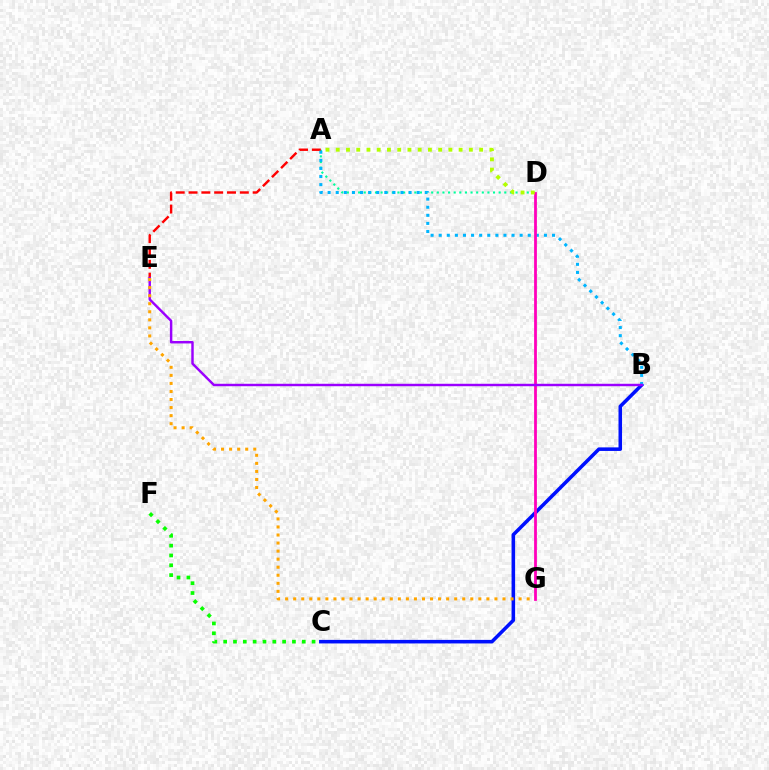{('A', 'D'): [{'color': '#00ff9d', 'line_style': 'dotted', 'thickness': 1.53}, {'color': '#b3ff00', 'line_style': 'dotted', 'thickness': 2.78}], ('B', 'C'): [{'color': '#0010ff', 'line_style': 'solid', 'thickness': 2.55}], ('A', 'E'): [{'color': '#ff0000', 'line_style': 'dashed', 'thickness': 1.74}], ('A', 'B'): [{'color': '#00b5ff', 'line_style': 'dotted', 'thickness': 2.2}], ('C', 'F'): [{'color': '#08ff00', 'line_style': 'dotted', 'thickness': 2.67}], ('D', 'G'): [{'color': '#ff00bd', 'line_style': 'solid', 'thickness': 2.0}], ('B', 'E'): [{'color': '#9b00ff', 'line_style': 'solid', 'thickness': 1.76}], ('E', 'G'): [{'color': '#ffa500', 'line_style': 'dotted', 'thickness': 2.19}]}